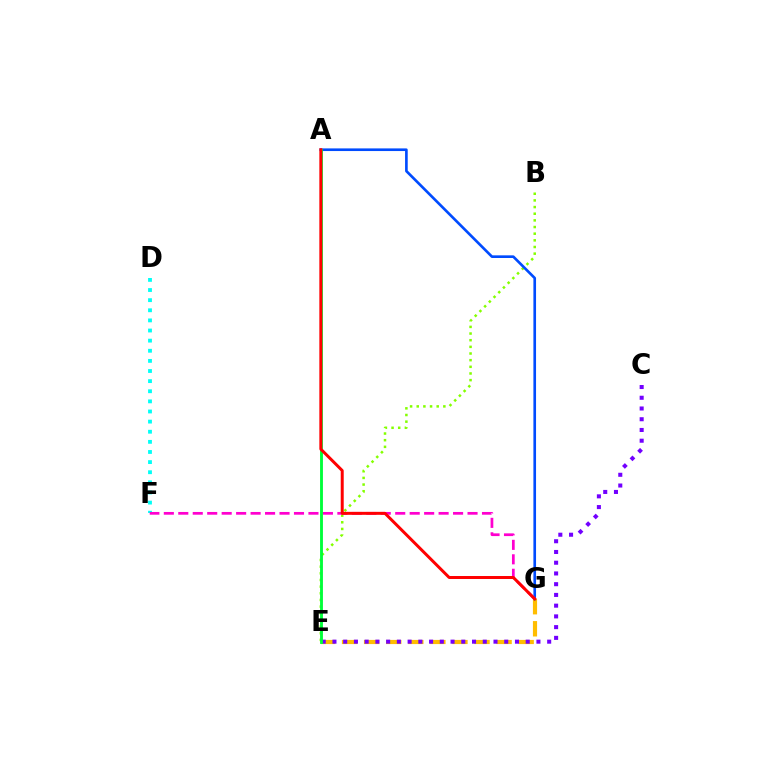{('E', 'G'): [{'color': '#ffbd00', 'line_style': 'dashed', 'thickness': 3.0}], ('B', 'E'): [{'color': '#84ff00', 'line_style': 'dotted', 'thickness': 1.81}], ('D', 'F'): [{'color': '#00fff6', 'line_style': 'dotted', 'thickness': 2.75}], ('A', 'G'): [{'color': '#004bff', 'line_style': 'solid', 'thickness': 1.91}, {'color': '#ff0000', 'line_style': 'solid', 'thickness': 2.15}], ('F', 'G'): [{'color': '#ff00cf', 'line_style': 'dashed', 'thickness': 1.96}], ('C', 'E'): [{'color': '#7200ff', 'line_style': 'dotted', 'thickness': 2.92}], ('A', 'E'): [{'color': '#00ff39', 'line_style': 'solid', 'thickness': 2.06}]}